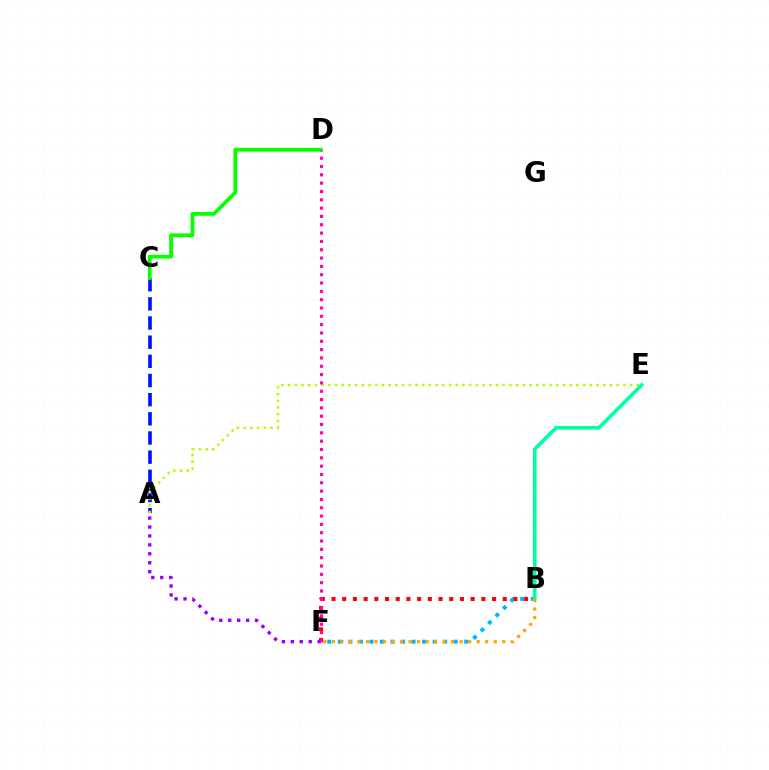{('A', 'C'): [{'color': '#0010ff', 'line_style': 'dashed', 'thickness': 2.6}], ('B', 'F'): [{'color': '#00b5ff', 'line_style': 'dotted', 'thickness': 2.86}, {'color': '#ff0000', 'line_style': 'dotted', 'thickness': 2.91}, {'color': '#ffa500', 'line_style': 'dotted', 'thickness': 2.31}], ('C', 'D'): [{'color': '#08ff00', 'line_style': 'solid', 'thickness': 2.73}], ('A', 'E'): [{'color': '#b3ff00', 'line_style': 'dotted', 'thickness': 1.82}], ('A', 'F'): [{'color': '#9b00ff', 'line_style': 'dotted', 'thickness': 2.43}], ('B', 'E'): [{'color': '#00ff9d', 'line_style': 'solid', 'thickness': 2.6}], ('D', 'F'): [{'color': '#ff00bd', 'line_style': 'dotted', 'thickness': 2.26}]}